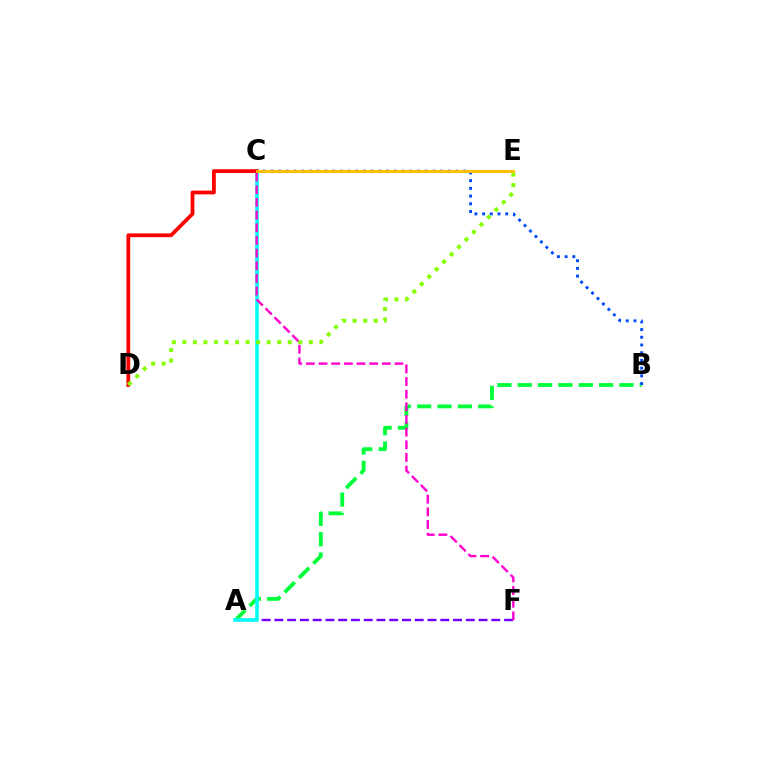{('A', 'F'): [{'color': '#7200ff', 'line_style': 'dashed', 'thickness': 1.73}], ('A', 'B'): [{'color': '#00ff39', 'line_style': 'dashed', 'thickness': 2.76}], ('B', 'C'): [{'color': '#004bff', 'line_style': 'dotted', 'thickness': 2.1}], ('A', 'C'): [{'color': '#00fff6', 'line_style': 'solid', 'thickness': 2.58}], ('C', 'D'): [{'color': '#ff0000', 'line_style': 'solid', 'thickness': 2.72}], ('C', 'F'): [{'color': '#ff00cf', 'line_style': 'dashed', 'thickness': 1.72}], ('D', 'E'): [{'color': '#84ff00', 'line_style': 'dotted', 'thickness': 2.86}], ('C', 'E'): [{'color': '#ffbd00', 'line_style': 'solid', 'thickness': 2.09}]}